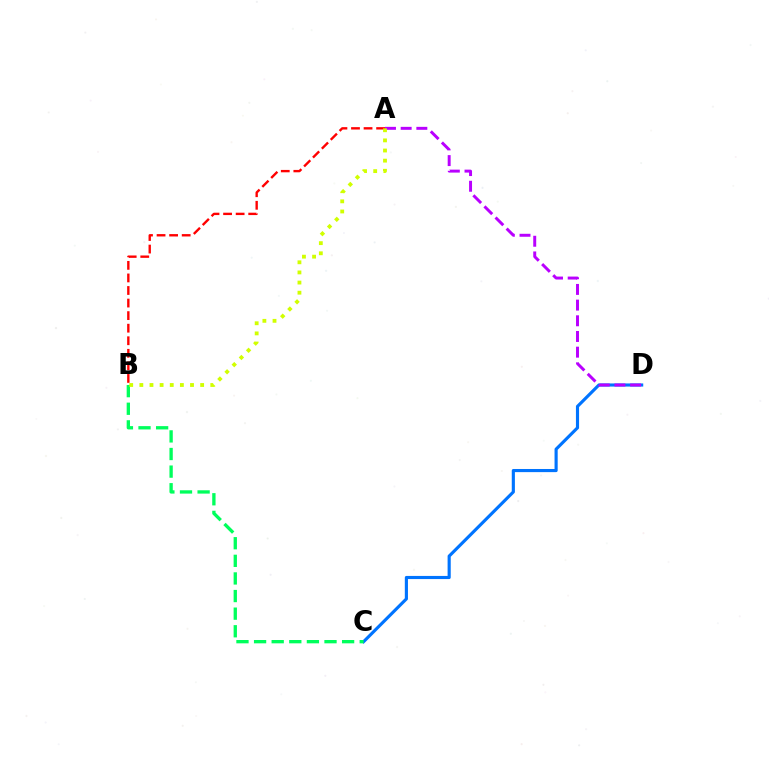{('A', 'B'): [{'color': '#ff0000', 'line_style': 'dashed', 'thickness': 1.71}, {'color': '#d1ff00', 'line_style': 'dotted', 'thickness': 2.75}], ('C', 'D'): [{'color': '#0074ff', 'line_style': 'solid', 'thickness': 2.26}], ('B', 'C'): [{'color': '#00ff5c', 'line_style': 'dashed', 'thickness': 2.39}], ('A', 'D'): [{'color': '#b900ff', 'line_style': 'dashed', 'thickness': 2.13}]}